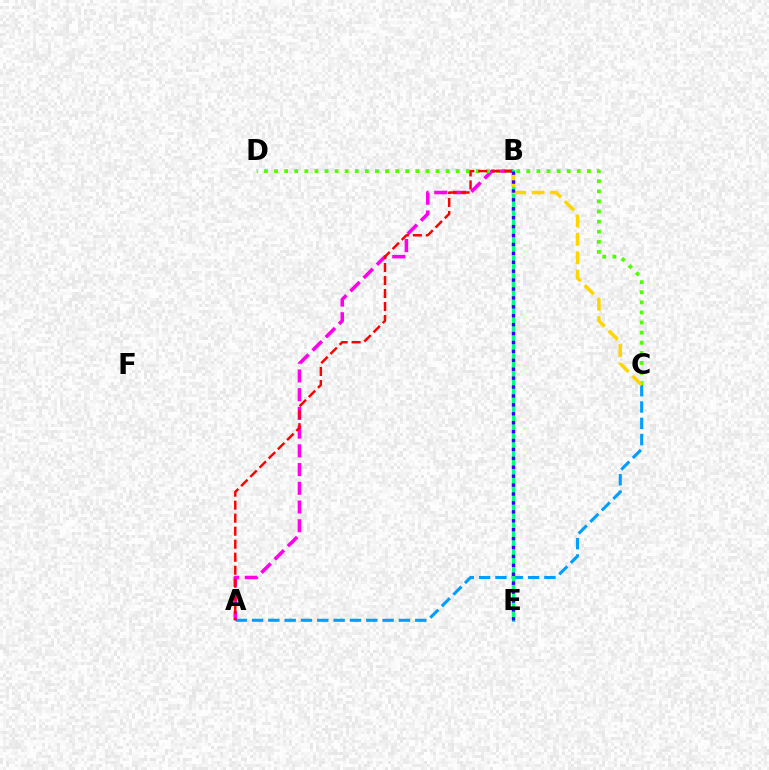{('A', 'C'): [{'color': '#009eff', 'line_style': 'dashed', 'thickness': 2.22}], ('A', 'B'): [{'color': '#ff00ed', 'line_style': 'dashed', 'thickness': 2.54}, {'color': '#ff0000', 'line_style': 'dashed', 'thickness': 1.77}], ('C', 'D'): [{'color': '#4fff00', 'line_style': 'dotted', 'thickness': 2.74}], ('B', 'E'): [{'color': '#00ff86', 'line_style': 'solid', 'thickness': 2.3}, {'color': '#3700ff', 'line_style': 'dotted', 'thickness': 2.42}], ('B', 'C'): [{'color': '#ffd500', 'line_style': 'dashed', 'thickness': 2.5}]}